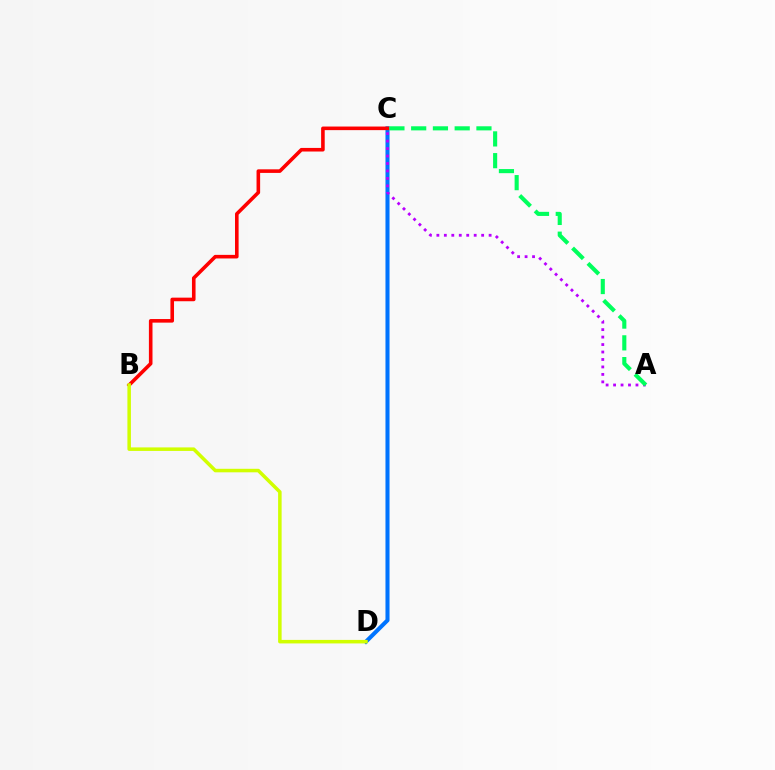{('C', 'D'): [{'color': '#0074ff', 'line_style': 'solid', 'thickness': 2.93}], ('B', 'C'): [{'color': '#ff0000', 'line_style': 'solid', 'thickness': 2.59}], ('B', 'D'): [{'color': '#d1ff00', 'line_style': 'solid', 'thickness': 2.53}], ('A', 'C'): [{'color': '#b900ff', 'line_style': 'dotted', 'thickness': 2.03}, {'color': '#00ff5c', 'line_style': 'dashed', 'thickness': 2.96}]}